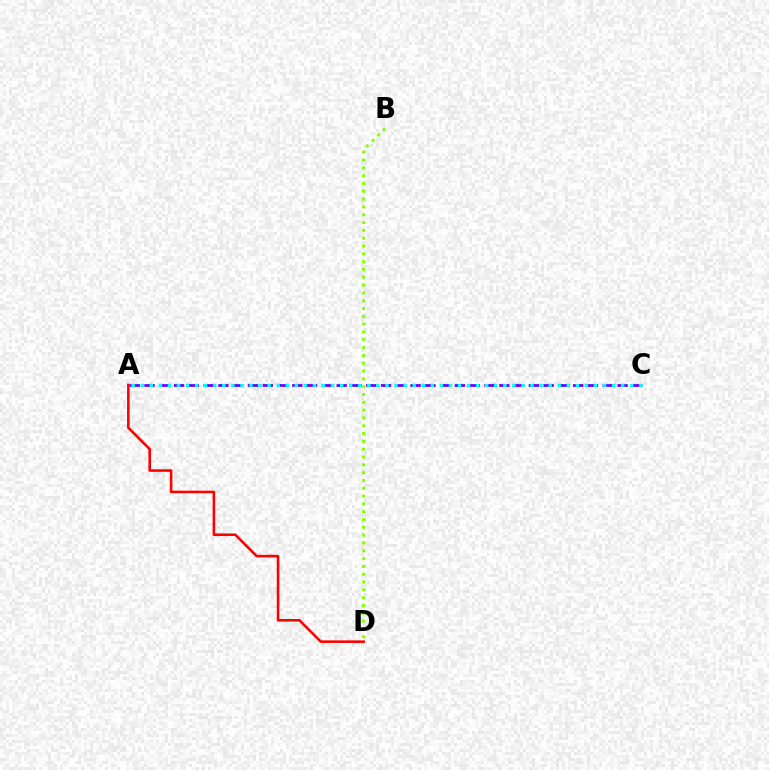{('A', 'D'): [{'color': '#ff0000', 'line_style': 'solid', 'thickness': 1.86}], ('A', 'C'): [{'color': '#7200ff', 'line_style': 'dashed', 'thickness': 2.01}, {'color': '#00fff6', 'line_style': 'dotted', 'thickness': 2.46}], ('B', 'D'): [{'color': '#84ff00', 'line_style': 'dotted', 'thickness': 2.12}]}